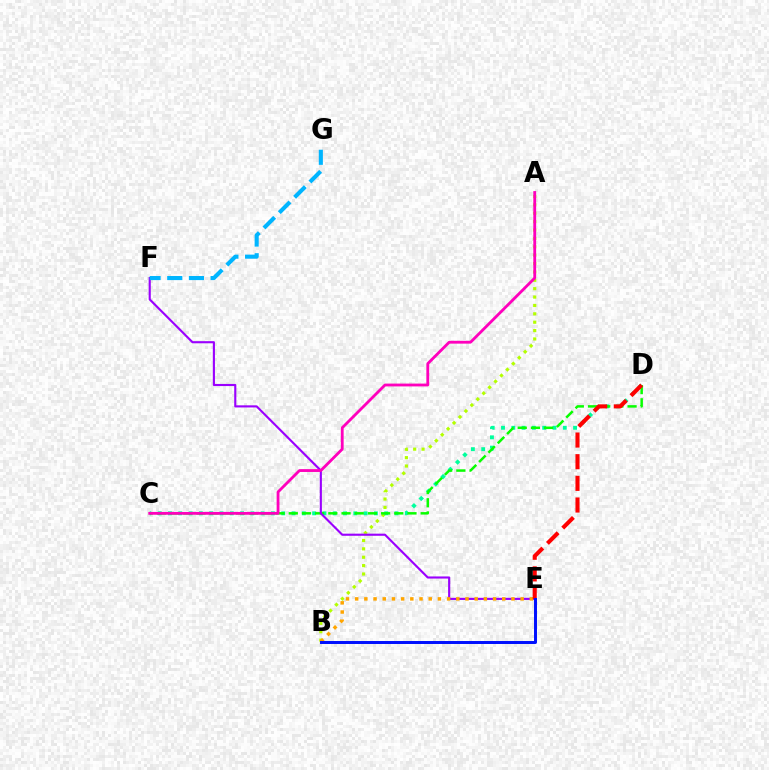{('A', 'B'): [{'color': '#b3ff00', 'line_style': 'dotted', 'thickness': 2.28}], ('C', 'D'): [{'color': '#00ff9d', 'line_style': 'dotted', 'thickness': 2.8}, {'color': '#08ff00', 'line_style': 'dashed', 'thickness': 1.79}], ('E', 'F'): [{'color': '#9b00ff', 'line_style': 'solid', 'thickness': 1.53}], ('B', 'E'): [{'color': '#ffa500', 'line_style': 'dotted', 'thickness': 2.5}, {'color': '#0010ff', 'line_style': 'solid', 'thickness': 2.14}], ('D', 'E'): [{'color': '#ff0000', 'line_style': 'dashed', 'thickness': 2.94}], ('F', 'G'): [{'color': '#00b5ff', 'line_style': 'dashed', 'thickness': 2.94}], ('A', 'C'): [{'color': '#ff00bd', 'line_style': 'solid', 'thickness': 2.03}]}